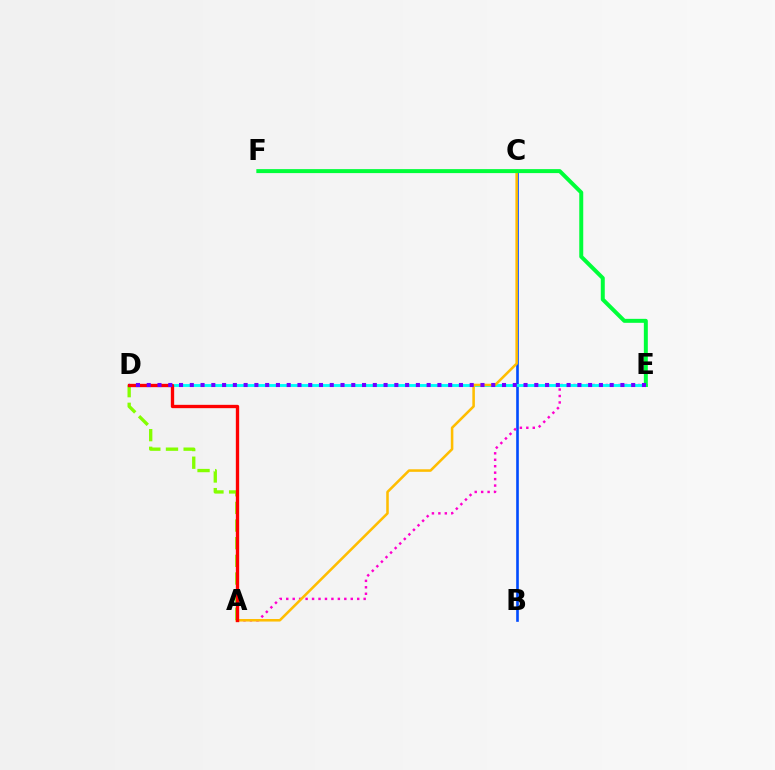{('B', 'C'): [{'color': '#004bff', 'line_style': 'solid', 'thickness': 1.89}], ('A', 'E'): [{'color': '#ff00cf', 'line_style': 'dotted', 'thickness': 1.75}], ('D', 'E'): [{'color': '#00fff6', 'line_style': 'solid', 'thickness': 2.08}, {'color': '#7200ff', 'line_style': 'dotted', 'thickness': 2.93}], ('A', 'C'): [{'color': '#ffbd00', 'line_style': 'solid', 'thickness': 1.84}], ('A', 'D'): [{'color': '#84ff00', 'line_style': 'dashed', 'thickness': 2.4}, {'color': '#ff0000', 'line_style': 'solid', 'thickness': 2.4}], ('E', 'F'): [{'color': '#00ff39', 'line_style': 'solid', 'thickness': 2.86}]}